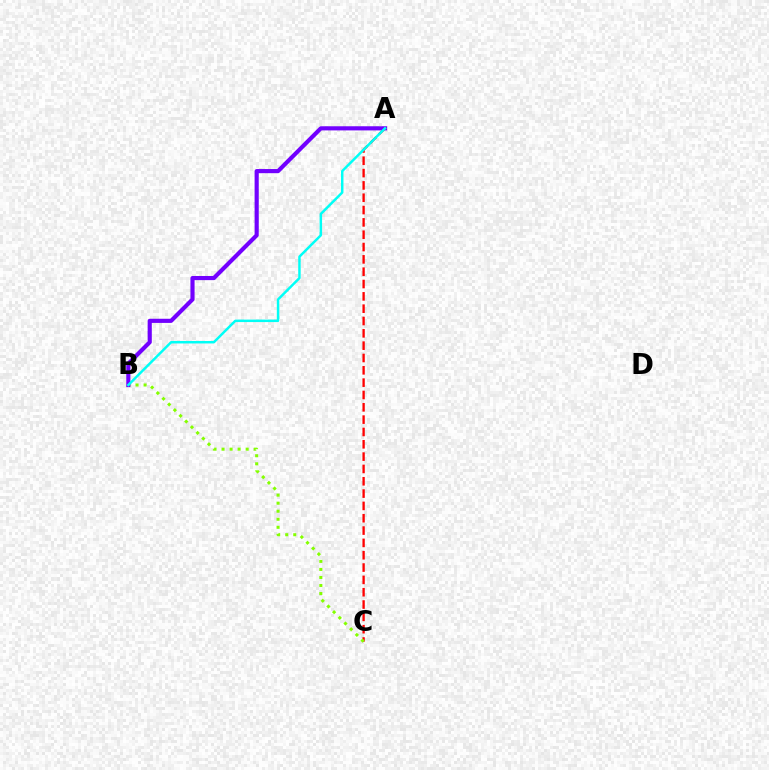{('A', 'C'): [{'color': '#ff0000', 'line_style': 'dashed', 'thickness': 1.67}], ('B', 'C'): [{'color': '#84ff00', 'line_style': 'dotted', 'thickness': 2.18}], ('A', 'B'): [{'color': '#7200ff', 'line_style': 'solid', 'thickness': 2.99}, {'color': '#00fff6', 'line_style': 'solid', 'thickness': 1.78}]}